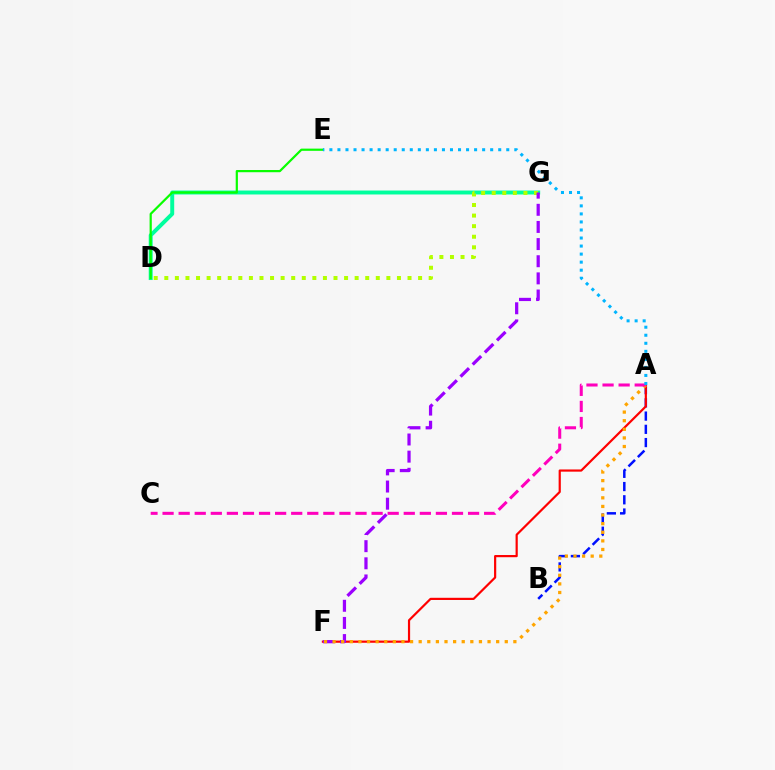{('D', 'G'): [{'color': '#00ff9d', 'line_style': 'solid', 'thickness': 2.84}, {'color': '#b3ff00', 'line_style': 'dotted', 'thickness': 2.87}], ('A', 'B'): [{'color': '#0010ff', 'line_style': 'dashed', 'thickness': 1.8}], ('A', 'F'): [{'color': '#ff0000', 'line_style': 'solid', 'thickness': 1.58}, {'color': '#ffa500', 'line_style': 'dotted', 'thickness': 2.34}], ('F', 'G'): [{'color': '#9b00ff', 'line_style': 'dashed', 'thickness': 2.33}], ('D', 'E'): [{'color': '#08ff00', 'line_style': 'solid', 'thickness': 1.59}], ('A', 'C'): [{'color': '#ff00bd', 'line_style': 'dashed', 'thickness': 2.18}], ('A', 'E'): [{'color': '#00b5ff', 'line_style': 'dotted', 'thickness': 2.18}]}